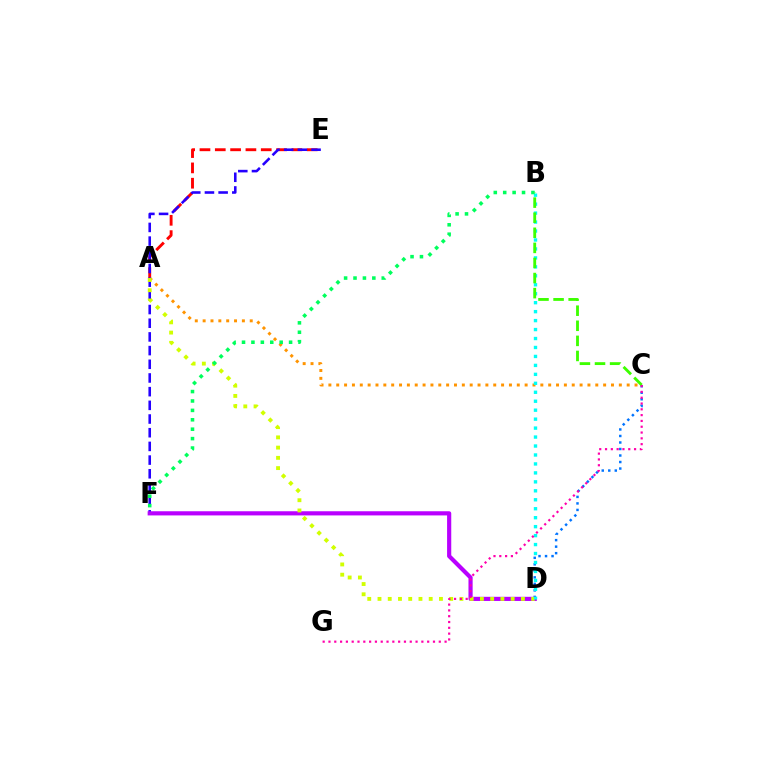{('A', 'E'): [{'color': '#ff0000', 'line_style': 'dashed', 'thickness': 2.08}], ('A', 'C'): [{'color': '#ff9400', 'line_style': 'dotted', 'thickness': 2.13}], ('C', 'D'): [{'color': '#0074ff', 'line_style': 'dotted', 'thickness': 1.77}], ('E', 'F'): [{'color': '#2500ff', 'line_style': 'dashed', 'thickness': 1.86}], ('D', 'F'): [{'color': '#b900ff', 'line_style': 'solid', 'thickness': 3.0}], ('A', 'D'): [{'color': '#d1ff00', 'line_style': 'dotted', 'thickness': 2.78}], ('B', 'D'): [{'color': '#00fff6', 'line_style': 'dotted', 'thickness': 2.43}], ('B', 'F'): [{'color': '#00ff5c', 'line_style': 'dotted', 'thickness': 2.56}], ('B', 'C'): [{'color': '#3dff00', 'line_style': 'dashed', 'thickness': 2.05}], ('C', 'G'): [{'color': '#ff00ac', 'line_style': 'dotted', 'thickness': 1.58}]}